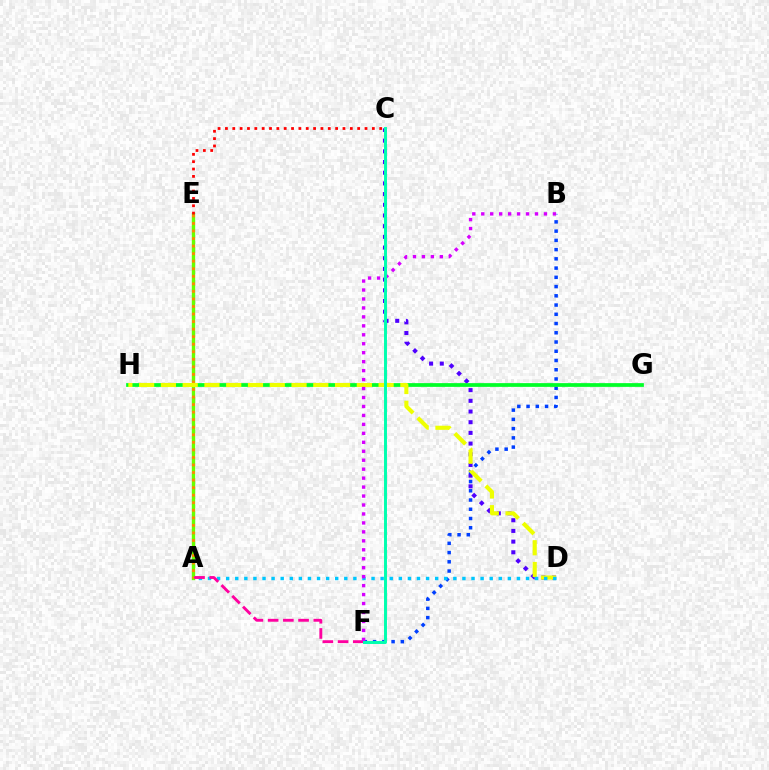{('A', 'E'): [{'color': '#66ff00', 'line_style': 'solid', 'thickness': 2.43}, {'color': '#ff8800', 'line_style': 'dotted', 'thickness': 2.05}], ('C', 'D'): [{'color': '#4f00ff', 'line_style': 'dotted', 'thickness': 2.9}], ('B', 'F'): [{'color': '#003fff', 'line_style': 'dotted', 'thickness': 2.51}, {'color': '#d600ff', 'line_style': 'dotted', 'thickness': 2.43}], ('G', 'H'): [{'color': '#00ff27', 'line_style': 'solid', 'thickness': 2.69}], ('D', 'H'): [{'color': '#eeff00', 'line_style': 'dashed', 'thickness': 2.96}], ('A', 'D'): [{'color': '#00c7ff', 'line_style': 'dotted', 'thickness': 2.47}], ('C', 'E'): [{'color': '#ff0000', 'line_style': 'dotted', 'thickness': 2.0}], ('A', 'F'): [{'color': '#ff00a0', 'line_style': 'dashed', 'thickness': 2.07}], ('C', 'F'): [{'color': '#00ffaf', 'line_style': 'solid', 'thickness': 2.12}]}